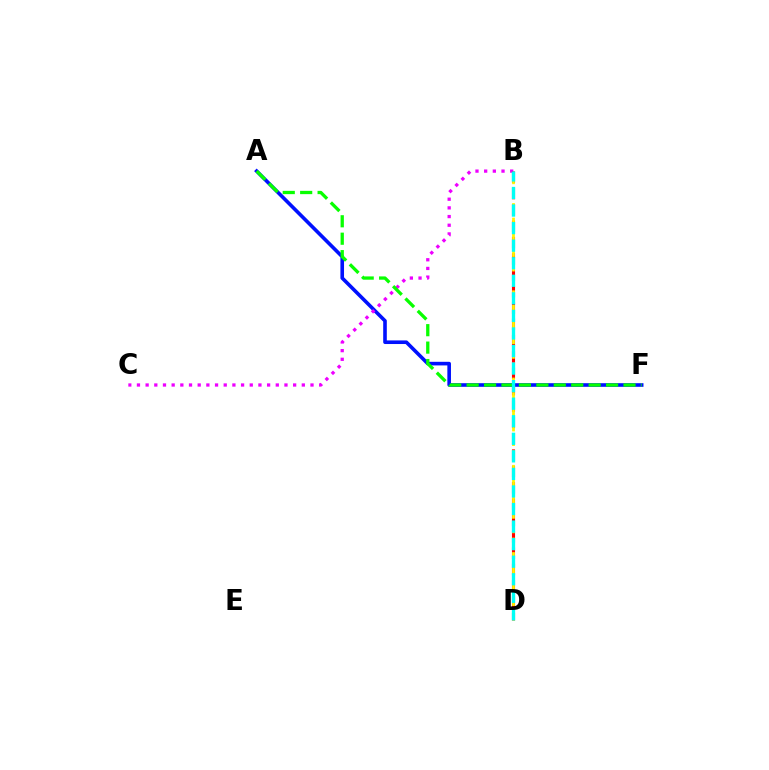{('A', 'F'): [{'color': '#0010ff', 'line_style': 'solid', 'thickness': 2.6}, {'color': '#08ff00', 'line_style': 'dashed', 'thickness': 2.37}], ('B', 'C'): [{'color': '#ee00ff', 'line_style': 'dotted', 'thickness': 2.36}], ('B', 'D'): [{'color': '#ff0000', 'line_style': 'dashed', 'thickness': 2.22}, {'color': '#fcf500', 'line_style': 'dashed', 'thickness': 1.98}, {'color': '#00fff6', 'line_style': 'dashed', 'thickness': 2.39}]}